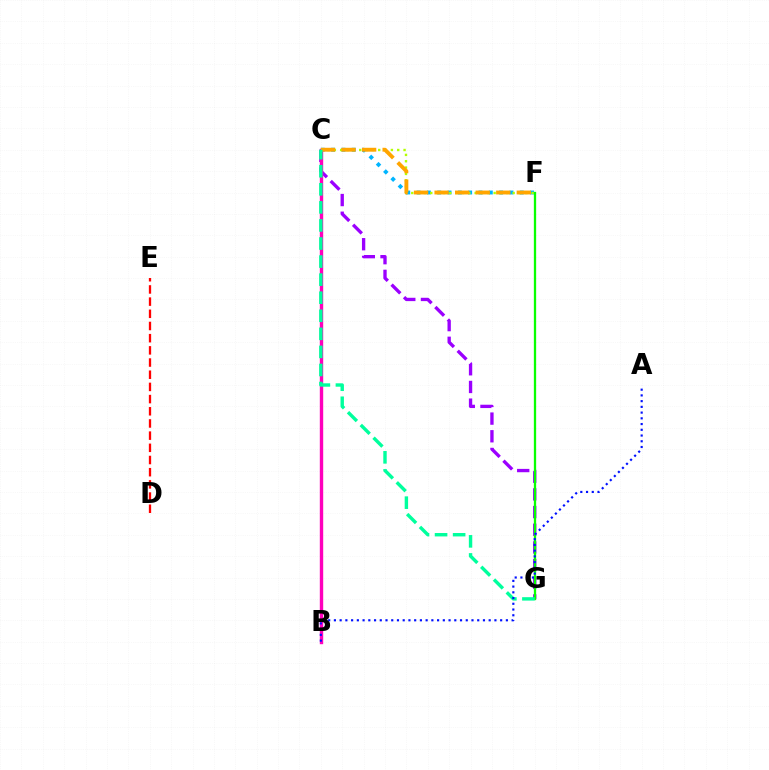{('C', 'F'): [{'color': '#00b5ff', 'line_style': 'dotted', 'thickness': 2.8}, {'color': '#b3ff00', 'line_style': 'dotted', 'thickness': 1.72}, {'color': '#ffa500', 'line_style': 'dashed', 'thickness': 2.79}], ('D', 'E'): [{'color': '#ff0000', 'line_style': 'dashed', 'thickness': 1.66}], ('C', 'G'): [{'color': '#9b00ff', 'line_style': 'dashed', 'thickness': 2.4}, {'color': '#00ff9d', 'line_style': 'dashed', 'thickness': 2.45}], ('B', 'C'): [{'color': '#ff00bd', 'line_style': 'solid', 'thickness': 2.44}], ('F', 'G'): [{'color': '#08ff00', 'line_style': 'solid', 'thickness': 1.65}], ('A', 'B'): [{'color': '#0010ff', 'line_style': 'dotted', 'thickness': 1.56}]}